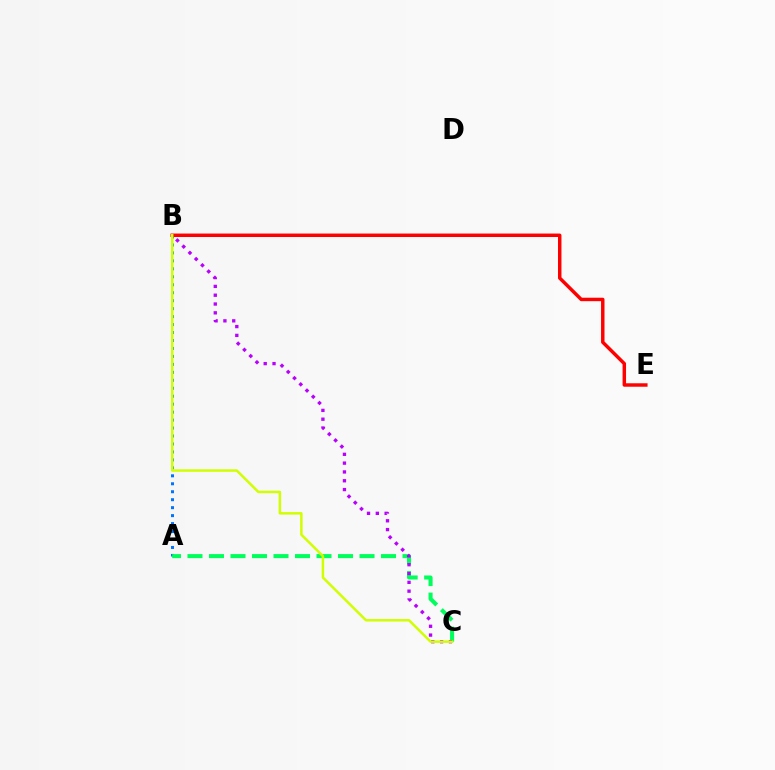{('A', 'B'): [{'color': '#0074ff', 'line_style': 'dotted', 'thickness': 2.16}], ('A', 'C'): [{'color': '#00ff5c', 'line_style': 'dashed', 'thickness': 2.92}], ('B', 'E'): [{'color': '#ff0000', 'line_style': 'solid', 'thickness': 2.49}], ('B', 'C'): [{'color': '#b900ff', 'line_style': 'dotted', 'thickness': 2.39}, {'color': '#d1ff00', 'line_style': 'solid', 'thickness': 1.79}]}